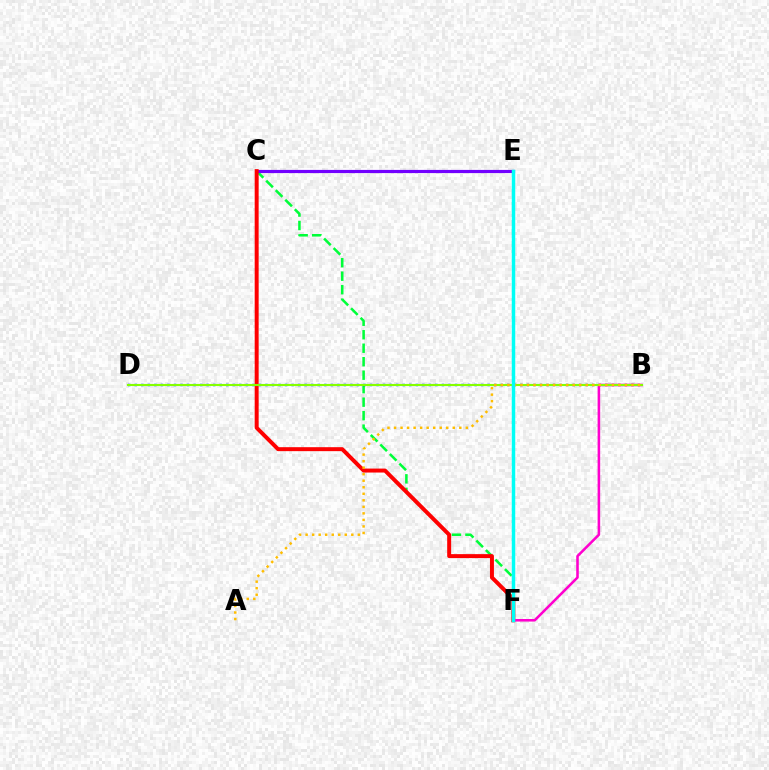{('C', 'F'): [{'color': '#00ff39', 'line_style': 'dashed', 'thickness': 1.83}, {'color': '#ff0000', 'line_style': 'solid', 'thickness': 2.85}], ('B', 'D'): [{'color': '#004bff', 'line_style': 'dotted', 'thickness': 1.78}, {'color': '#84ff00', 'line_style': 'solid', 'thickness': 1.51}], ('C', 'E'): [{'color': '#7200ff', 'line_style': 'solid', 'thickness': 2.29}], ('B', 'F'): [{'color': '#ff00cf', 'line_style': 'solid', 'thickness': 1.85}], ('A', 'B'): [{'color': '#ffbd00', 'line_style': 'dotted', 'thickness': 1.77}], ('E', 'F'): [{'color': '#00fff6', 'line_style': 'solid', 'thickness': 2.5}]}